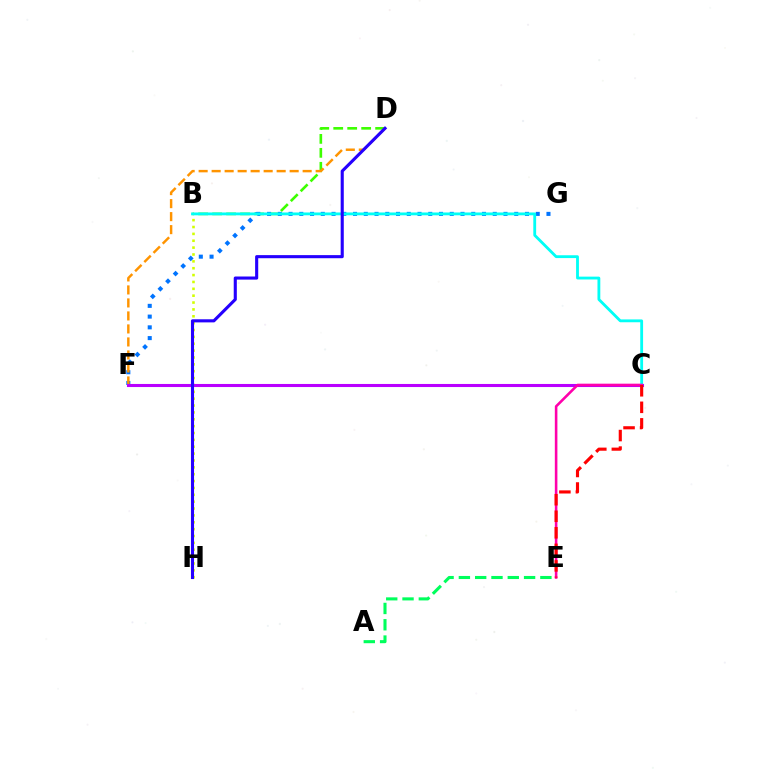{('B', 'D'): [{'color': '#3dff00', 'line_style': 'dashed', 'thickness': 1.9}], ('A', 'E'): [{'color': '#00ff5c', 'line_style': 'dashed', 'thickness': 2.21}], ('F', 'G'): [{'color': '#0074ff', 'line_style': 'dotted', 'thickness': 2.92}], ('D', 'F'): [{'color': '#ff9400', 'line_style': 'dashed', 'thickness': 1.77}], ('B', 'H'): [{'color': '#d1ff00', 'line_style': 'dotted', 'thickness': 1.87}], ('C', 'F'): [{'color': '#b900ff', 'line_style': 'solid', 'thickness': 2.21}], ('B', 'C'): [{'color': '#00fff6', 'line_style': 'solid', 'thickness': 2.04}], ('C', 'E'): [{'color': '#ff00ac', 'line_style': 'solid', 'thickness': 1.86}, {'color': '#ff0000', 'line_style': 'dashed', 'thickness': 2.25}], ('D', 'H'): [{'color': '#2500ff', 'line_style': 'solid', 'thickness': 2.23}]}